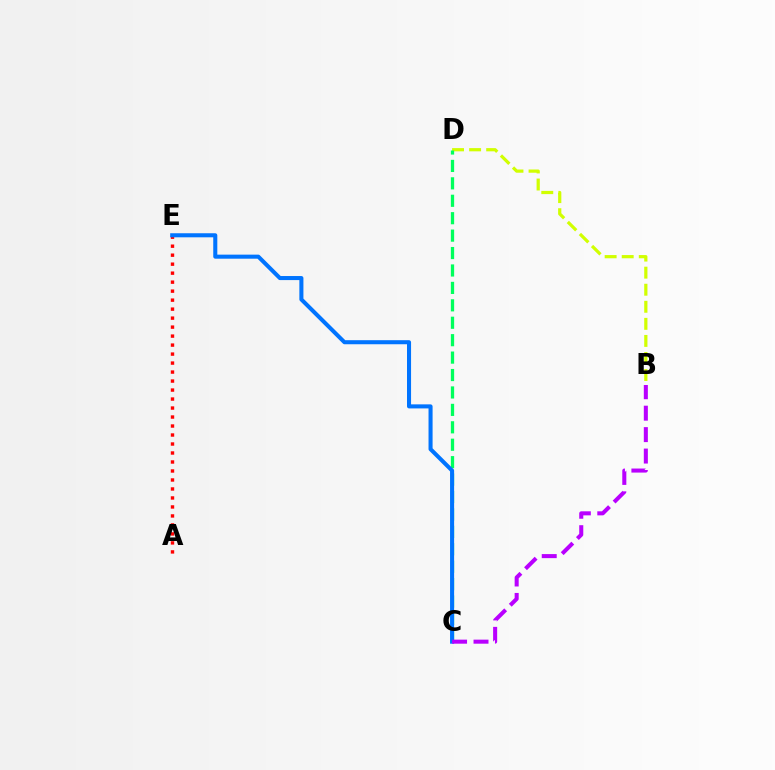{('B', 'D'): [{'color': '#d1ff00', 'line_style': 'dashed', 'thickness': 2.32}], ('C', 'D'): [{'color': '#00ff5c', 'line_style': 'dashed', 'thickness': 2.37}], ('A', 'E'): [{'color': '#ff0000', 'line_style': 'dotted', 'thickness': 2.44}], ('C', 'E'): [{'color': '#0074ff', 'line_style': 'solid', 'thickness': 2.92}], ('B', 'C'): [{'color': '#b900ff', 'line_style': 'dashed', 'thickness': 2.91}]}